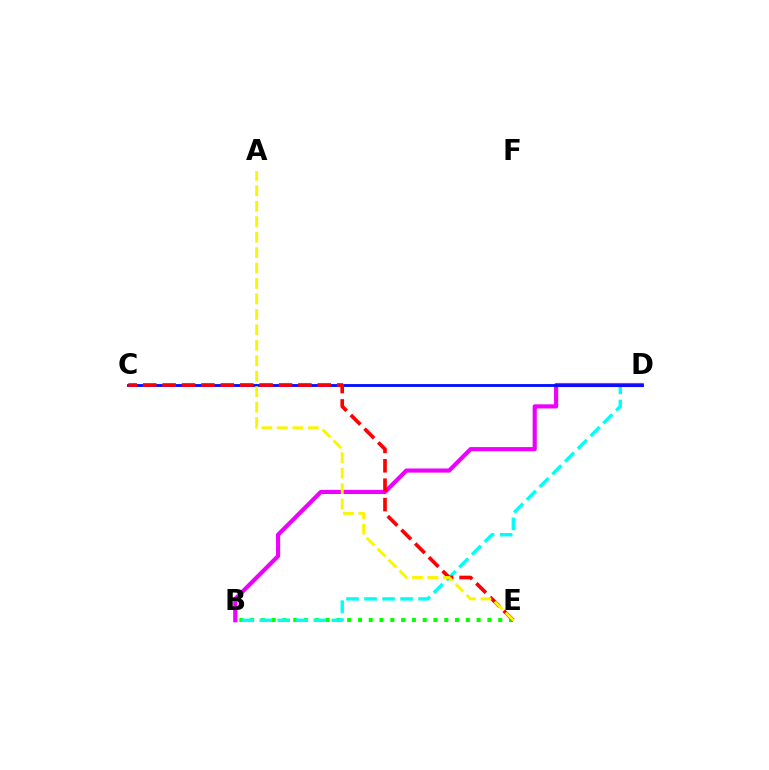{('B', 'E'): [{'color': '#08ff00', 'line_style': 'dotted', 'thickness': 2.93}], ('B', 'D'): [{'color': '#00fff6', 'line_style': 'dashed', 'thickness': 2.45}, {'color': '#ee00ff', 'line_style': 'solid', 'thickness': 2.99}], ('C', 'D'): [{'color': '#0010ff', 'line_style': 'solid', 'thickness': 2.04}], ('C', 'E'): [{'color': '#ff0000', 'line_style': 'dashed', 'thickness': 2.64}], ('A', 'E'): [{'color': '#fcf500', 'line_style': 'dashed', 'thickness': 2.1}]}